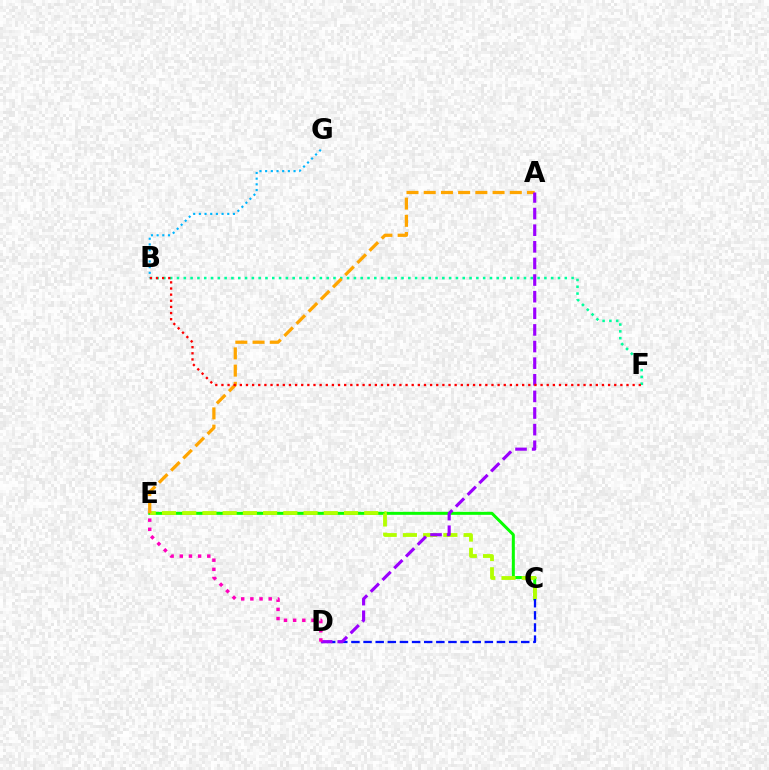{('C', 'E'): [{'color': '#08ff00', 'line_style': 'solid', 'thickness': 2.15}, {'color': '#b3ff00', 'line_style': 'dashed', 'thickness': 2.75}], ('B', 'G'): [{'color': '#00b5ff', 'line_style': 'dotted', 'thickness': 1.54}], ('C', 'D'): [{'color': '#0010ff', 'line_style': 'dashed', 'thickness': 1.65}], ('B', 'F'): [{'color': '#00ff9d', 'line_style': 'dotted', 'thickness': 1.85}, {'color': '#ff0000', 'line_style': 'dotted', 'thickness': 1.67}], ('A', 'E'): [{'color': '#ffa500', 'line_style': 'dashed', 'thickness': 2.34}], ('A', 'D'): [{'color': '#9b00ff', 'line_style': 'dashed', 'thickness': 2.26}], ('D', 'E'): [{'color': '#ff00bd', 'line_style': 'dotted', 'thickness': 2.49}]}